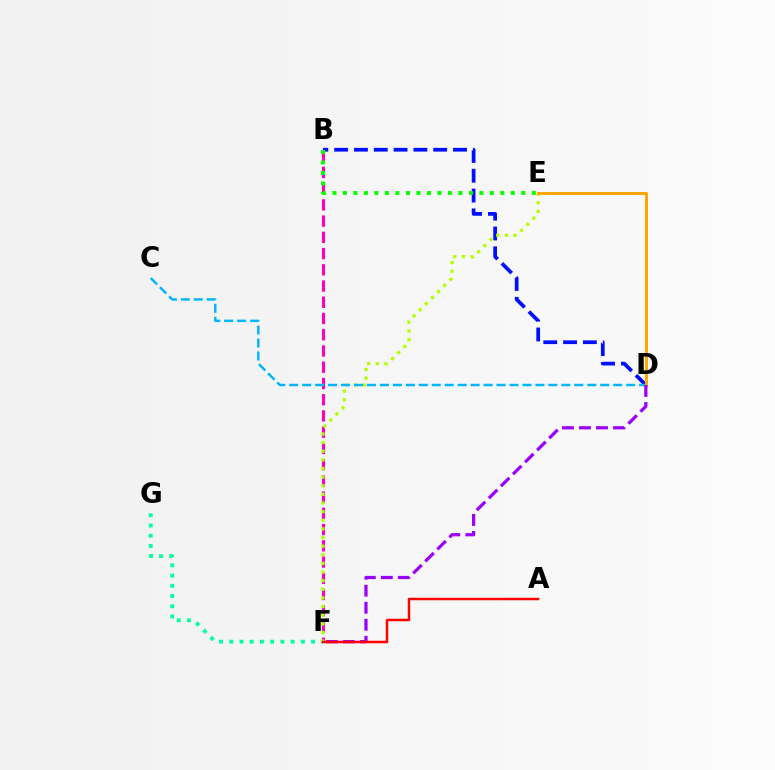{('F', 'G'): [{'color': '#00ff9d', 'line_style': 'dotted', 'thickness': 2.78}], ('B', 'F'): [{'color': '#ff00bd', 'line_style': 'dashed', 'thickness': 2.21}], ('B', 'D'): [{'color': '#0010ff', 'line_style': 'dashed', 'thickness': 2.69}], ('E', 'F'): [{'color': '#b3ff00', 'line_style': 'dotted', 'thickness': 2.34}], ('C', 'D'): [{'color': '#00b5ff', 'line_style': 'dashed', 'thickness': 1.76}], ('B', 'E'): [{'color': '#08ff00', 'line_style': 'dotted', 'thickness': 2.85}], ('D', 'E'): [{'color': '#ffa500', 'line_style': 'solid', 'thickness': 2.09}], ('D', 'F'): [{'color': '#9b00ff', 'line_style': 'dashed', 'thickness': 2.31}], ('A', 'F'): [{'color': '#ff0000', 'line_style': 'solid', 'thickness': 1.79}]}